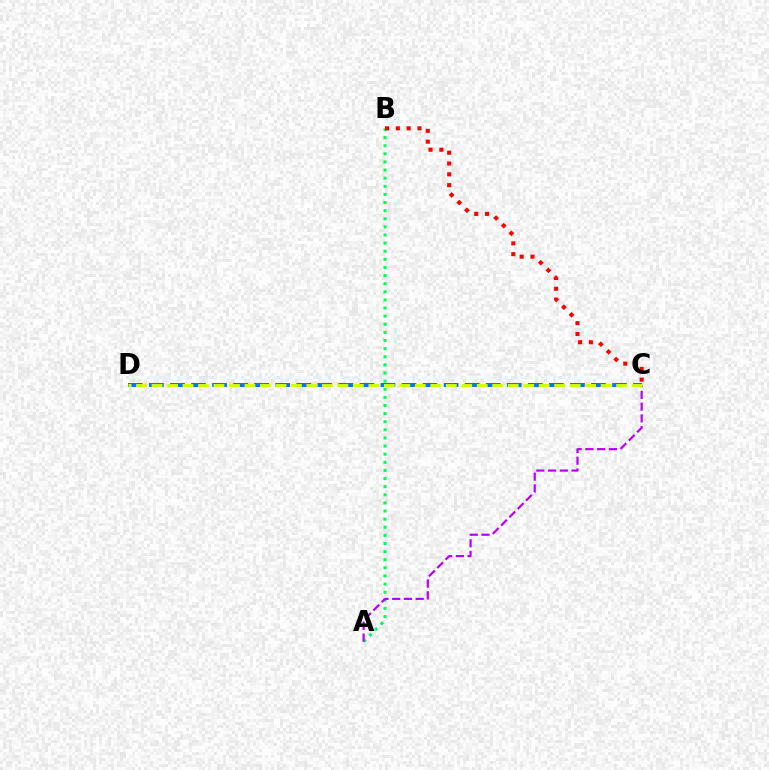{('C', 'D'): [{'color': '#0074ff', 'line_style': 'dashed', 'thickness': 2.86}, {'color': '#d1ff00', 'line_style': 'dashed', 'thickness': 2.1}], ('A', 'B'): [{'color': '#00ff5c', 'line_style': 'dotted', 'thickness': 2.21}], ('A', 'C'): [{'color': '#b900ff', 'line_style': 'dashed', 'thickness': 1.6}], ('B', 'C'): [{'color': '#ff0000', 'line_style': 'dotted', 'thickness': 2.94}]}